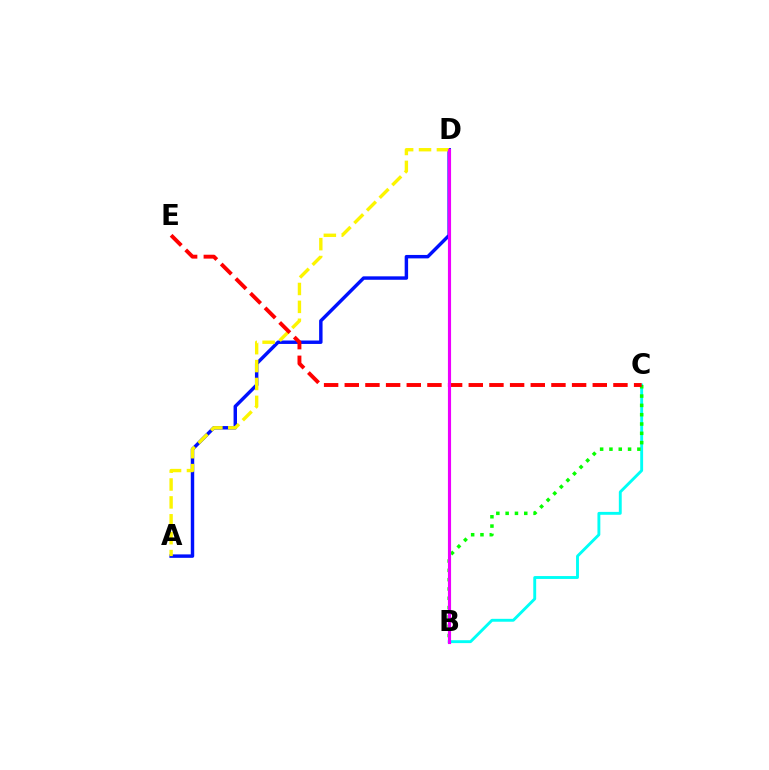{('B', 'C'): [{'color': '#00fff6', 'line_style': 'solid', 'thickness': 2.08}, {'color': '#08ff00', 'line_style': 'dotted', 'thickness': 2.53}], ('A', 'D'): [{'color': '#0010ff', 'line_style': 'solid', 'thickness': 2.48}, {'color': '#fcf500', 'line_style': 'dashed', 'thickness': 2.43}], ('C', 'E'): [{'color': '#ff0000', 'line_style': 'dashed', 'thickness': 2.81}], ('B', 'D'): [{'color': '#ee00ff', 'line_style': 'solid', 'thickness': 2.26}]}